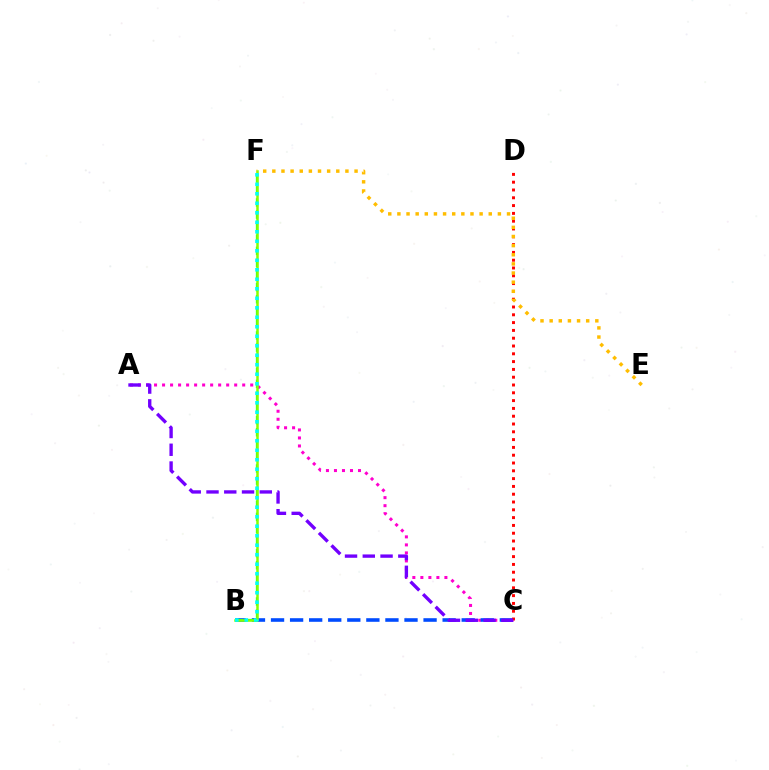{('A', 'C'): [{'color': '#ff00cf', 'line_style': 'dotted', 'thickness': 2.18}, {'color': '#7200ff', 'line_style': 'dashed', 'thickness': 2.41}], ('B', 'C'): [{'color': '#004bff', 'line_style': 'dashed', 'thickness': 2.59}], ('B', 'F'): [{'color': '#00ff39', 'line_style': 'dashed', 'thickness': 1.64}, {'color': '#84ff00', 'line_style': 'solid', 'thickness': 1.8}, {'color': '#00fff6', 'line_style': 'dotted', 'thickness': 2.58}], ('C', 'D'): [{'color': '#ff0000', 'line_style': 'dotted', 'thickness': 2.12}], ('E', 'F'): [{'color': '#ffbd00', 'line_style': 'dotted', 'thickness': 2.48}]}